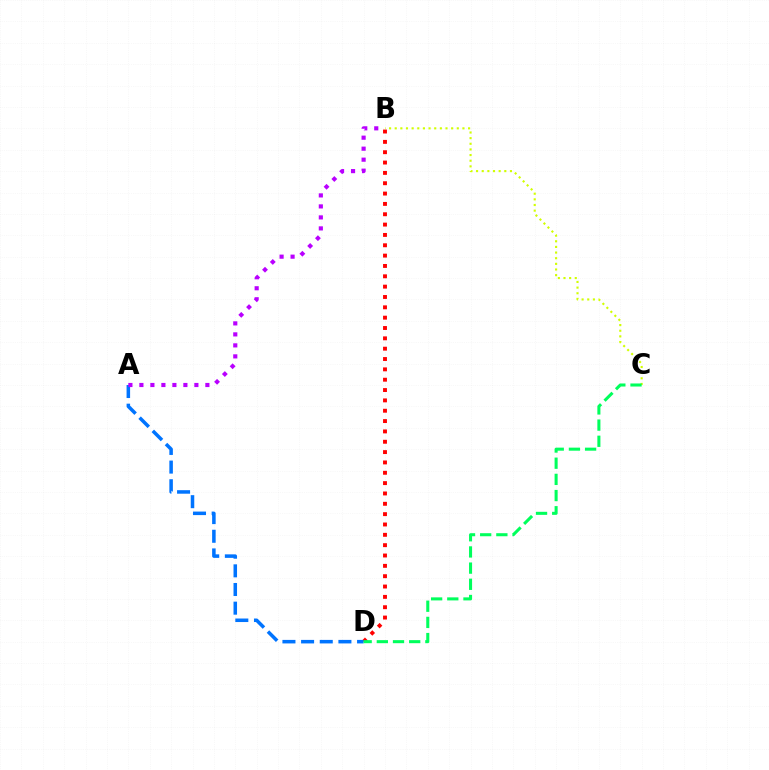{('B', 'D'): [{'color': '#ff0000', 'line_style': 'dotted', 'thickness': 2.81}], ('A', 'D'): [{'color': '#0074ff', 'line_style': 'dashed', 'thickness': 2.53}], ('B', 'C'): [{'color': '#d1ff00', 'line_style': 'dotted', 'thickness': 1.53}], ('C', 'D'): [{'color': '#00ff5c', 'line_style': 'dashed', 'thickness': 2.2}], ('A', 'B'): [{'color': '#b900ff', 'line_style': 'dotted', 'thickness': 2.99}]}